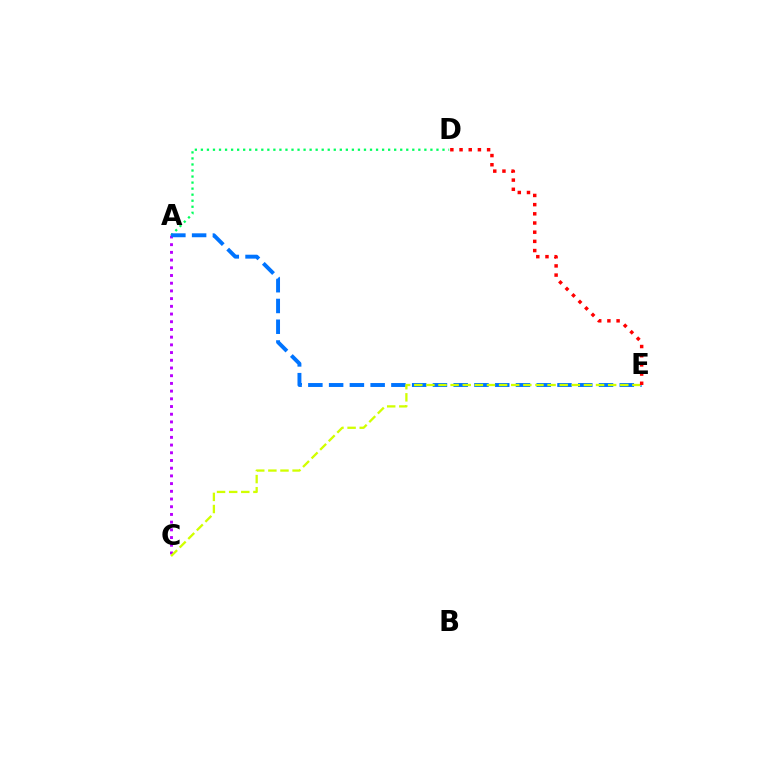{('A', 'D'): [{'color': '#00ff5c', 'line_style': 'dotted', 'thickness': 1.64}], ('A', 'C'): [{'color': '#b900ff', 'line_style': 'dotted', 'thickness': 2.09}], ('A', 'E'): [{'color': '#0074ff', 'line_style': 'dashed', 'thickness': 2.82}], ('C', 'E'): [{'color': '#d1ff00', 'line_style': 'dashed', 'thickness': 1.65}], ('D', 'E'): [{'color': '#ff0000', 'line_style': 'dotted', 'thickness': 2.5}]}